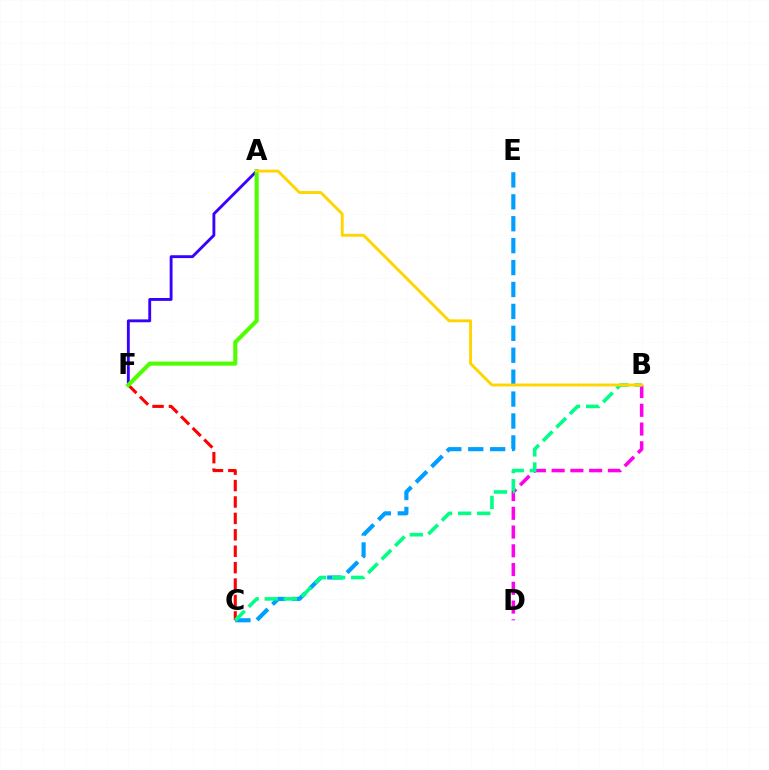{('C', 'E'): [{'color': '#009eff', 'line_style': 'dashed', 'thickness': 2.98}], ('C', 'F'): [{'color': '#ff0000', 'line_style': 'dashed', 'thickness': 2.23}], ('A', 'F'): [{'color': '#3700ff', 'line_style': 'solid', 'thickness': 2.06}, {'color': '#4fff00', 'line_style': 'solid', 'thickness': 2.94}], ('B', 'D'): [{'color': '#ff00ed', 'line_style': 'dashed', 'thickness': 2.55}], ('B', 'C'): [{'color': '#00ff86', 'line_style': 'dashed', 'thickness': 2.59}], ('A', 'B'): [{'color': '#ffd500', 'line_style': 'solid', 'thickness': 2.08}]}